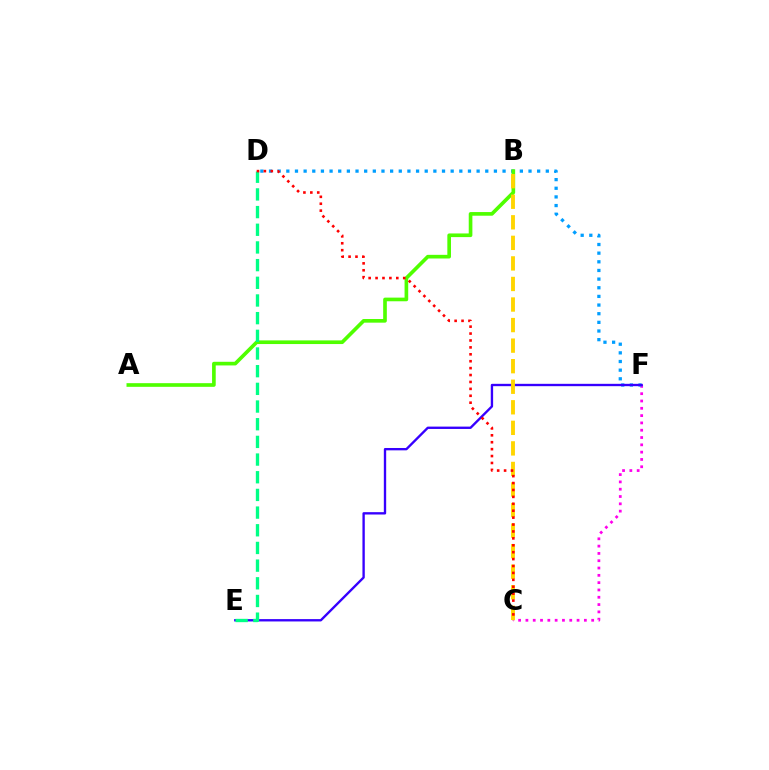{('C', 'F'): [{'color': '#ff00ed', 'line_style': 'dotted', 'thickness': 1.99}], ('D', 'F'): [{'color': '#009eff', 'line_style': 'dotted', 'thickness': 2.35}], ('A', 'B'): [{'color': '#4fff00', 'line_style': 'solid', 'thickness': 2.63}], ('E', 'F'): [{'color': '#3700ff', 'line_style': 'solid', 'thickness': 1.7}], ('B', 'C'): [{'color': '#ffd500', 'line_style': 'dashed', 'thickness': 2.79}], ('D', 'E'): [{'color': '#00ff86', 'line_style': 'dashed', 'thickness': 2.4}], ('C', 'D'): [{'color': '#ff0000', 'line_style': 'dotted', 'thickness': 1.88}]}